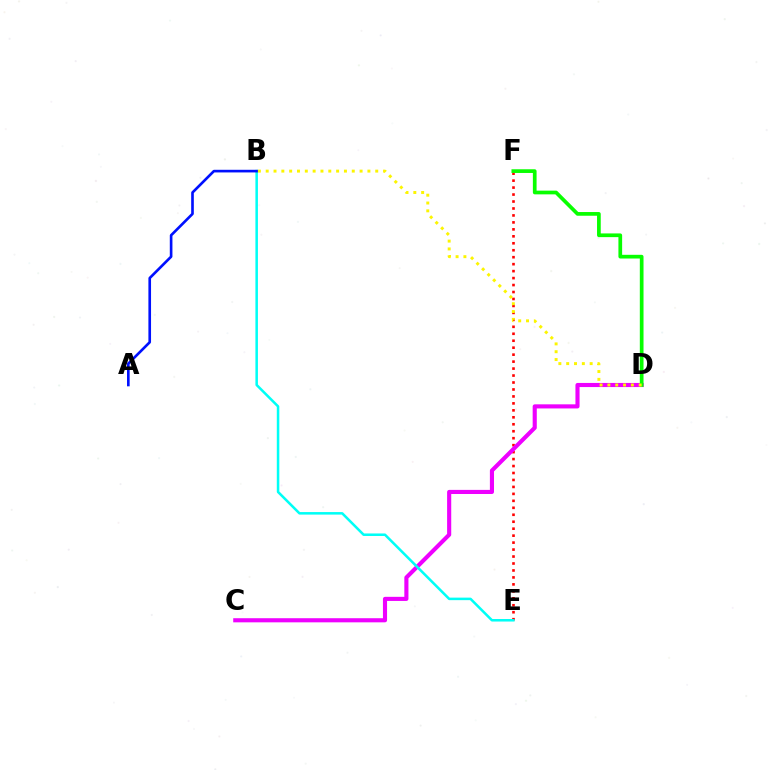{('E', 'F'): [{'color': '#ff0000', 'line_style': 'dotted', 'thickness': 1.89}], ('C', 'D'): [{'color': '#ee00ff', 'line_style': 'solid', 'thickness': 2.96}], ('B', 'E'): [{'color': '#00fff6', 'line_style': 'solid', 'thickness': 1.82}], ('D', 'F'): [{'color': '#08ff00', 'line_style': 'solid', 'thickness': 2.67}], ('A', 'B'): [{'color': '#0010ff', 'line_style': 'solid', 'thickness': 1.9}], ('B', 'D'): [{'color': '#fcf500', 'line_style': 'dotted', 'thickness': 2.13}]}